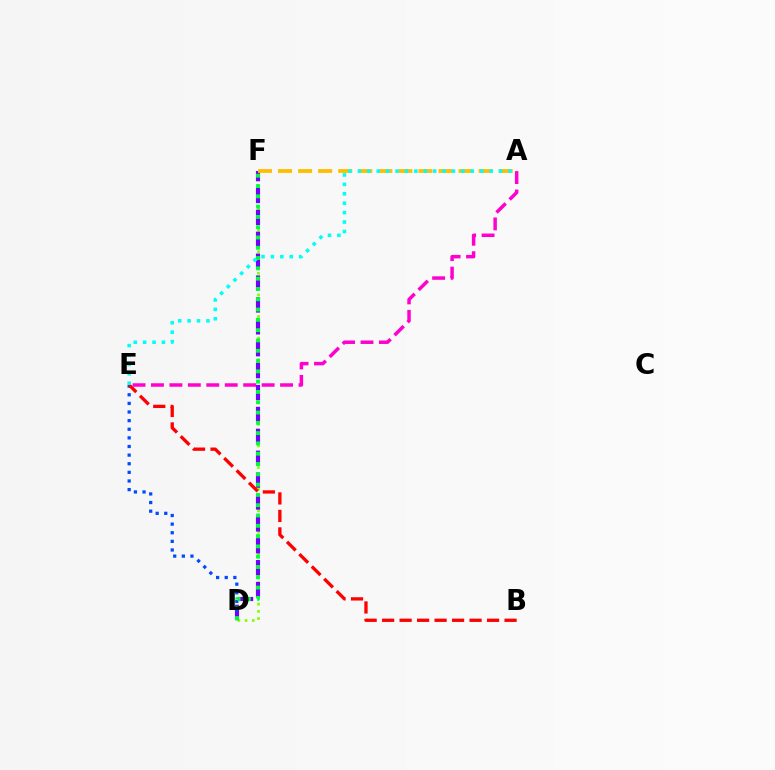{('D', 'F'): [{'color': '#84ff00', 'line_style': 'dotted', 'thickness': 1.95}, {'color': '#7200ff', 'line_style': 'dashed', 'thickness': 2.97}, {'color': '#00ff39', 'line_style': 'dotted', 'thickness': 2.8}], ('A', 'F'): [{'color': '#ffbd00', 'line_style': 'dashed', 'thickness': 2.72}], ('D', 'E'): [{'color': '#004bff', 'line_style': 'dotted', 'thickness': 2.34}], ('B', 'E'): [{'color': '#ff0000', 'line_style': 'dashed', 'thickness': 2.38}], ('A', 'E'): [{'color': '#ff00cf', 'line_style': 'dashed', 'thickness': 2.51}, {'color': '#00fff6', 'line_style': 'dotted', 'thickness': 2.56}]}